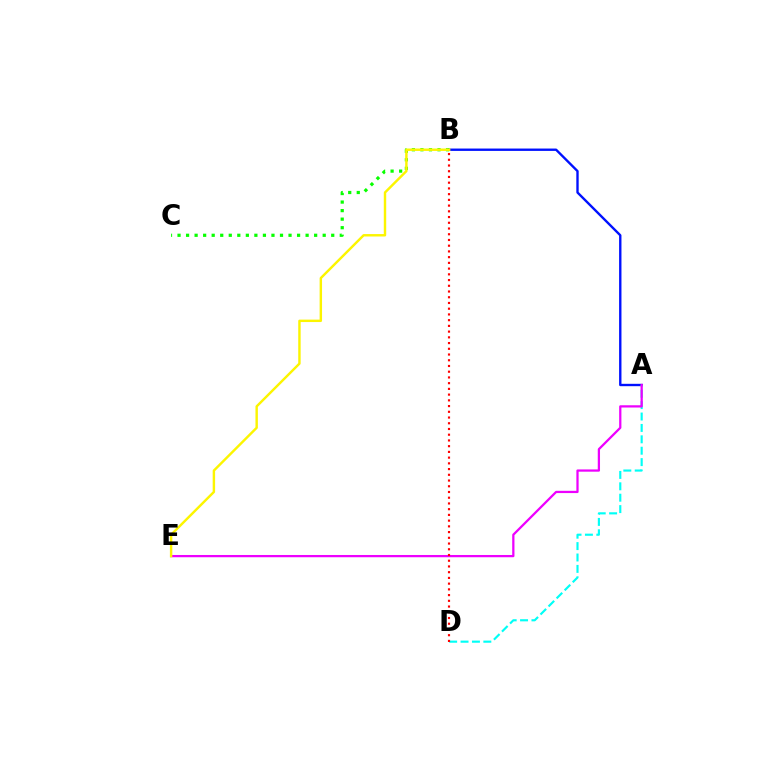{('A', 'B'): [{'color': '#0010ff', 'line_style': 'solid', 'thickness': 1.7}], ('A', 'D'): [{'color': '#00fff6', 'line_style': 'dashed', 'thickness': 1.55}], ('A', 'E'): [{'color': '#ee00ff', 'line_style': 'solid', 'thickness': 1.62}], ('B', 'C'): [{'color': '#08ff00', 'line_style': 'dotted', 'thickness': 2.32}], ('B', 'D'): [{'color': '#ff0000', 'line_style': 'dotted', 'thickness': 1.56}], ('B', 'E'): [{'color': '#fcf500', 'line_style': 'solid', 'thickness': 1.74}]}